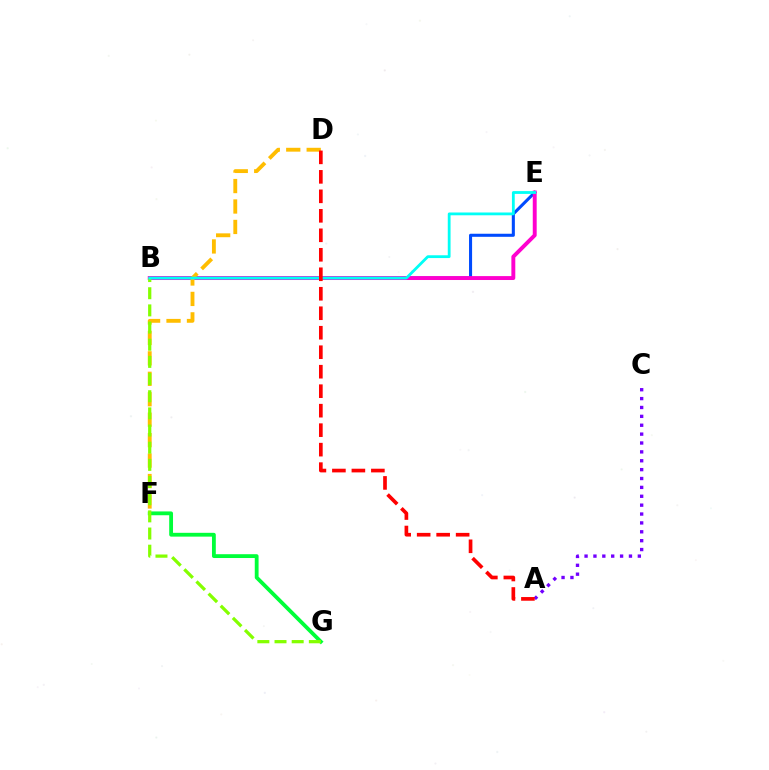{('F', 'G'): [{'color': '#00ff39', 'line_style': 'solid', 'thickness': 2.75}], ('B', 'E'): [{'color': '#004bff', 'line_style': 'solid', 'thickness': 2.21}, {'color': '#ff00cf', 'line_style': 'solid', 'thickness': 2.82}, {'color': '#00fff6', 'line_style': 'solid', 'thickness': 2.01}], ('A', 'C'): [{'color': '#7200ff', 'line_style': 'dotted', 'thickness': 2.41}], ('D', 'F'): [{'color': '#ffbd00', 'line_style': 'dashed', 'thickness': 2.78}], ('B', 'G'): [{'color': '#84ff00', 'line_style': 'dashed', 'thickness': 2.33}], ('A', 'D'): [{'color': '#ff0000', 'line_style': 'dashed', 'thickness': 2.65}]}